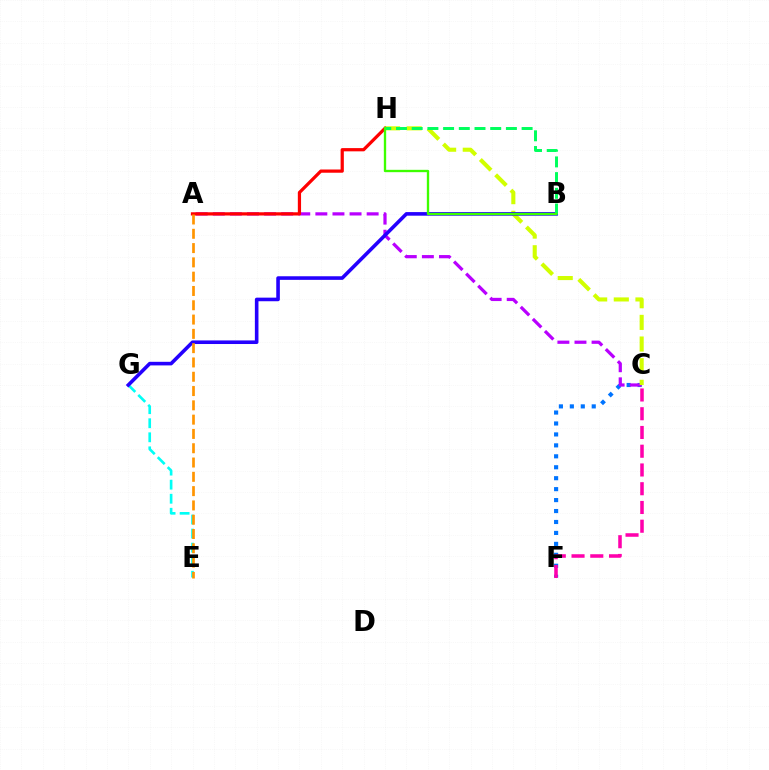{('C', 'F'): [{'color': '#0074ff', 'line_style': 'dotted', 'thickness': 2.97}, {'color': '#ff00ac', 'line_style': 'dashed', 'thickness': 2.55}], ('A', 'C'): [{'color': '#b900ff', 'line_style': 'dashed', 'thickness': 2.32}], ('C', 'H'): [{'color': '#d1ff00', 'line_style': 'dashed', 'thickness': 2.94}], ('A', 'H'): [{'color': '#ff0000', 'line_style': 'solid', 'thickness': 2.33}], ('E', 'G'): [{'color': '#00fff6', 'line_style': 'dashed', 'thickness': 1.91}], ('B', 'G'): [{'color': '#2500ff', 'line_style': 'solid', 'thickness': 2.59}], ('B', 'H'): [{'color': '#00ff5c', 'line_style': 'dashed', 'thickness': 2.13}, {'color': '#3dff00', 'line_style': 'solid', 'thickness': 1.69}], ('A', 'E'): [{'color': '#ff9400', 'line_style': 'dashed', 'thickness': 1.94}]}